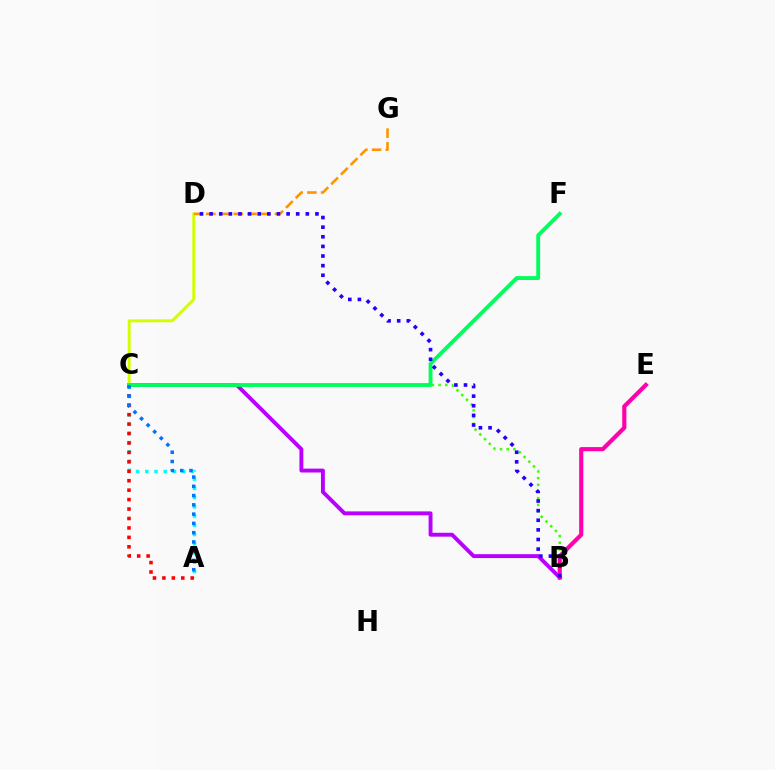{('A', 'C'): [{'color': '#00fff6', 'line_style': 'dotted', 'thickness': 2.51}, {'color': '#ff0000', 'line_style': 'dotted', 'thickness': 2.56}, {'color': '#0074ff', 'line_style': 'dotted', 'thickness': 2.52}], ('B', 'C'): [{'color': '#3dff00', 'line_style': 'dotted', 'thickness': 1.82}, {'color': '#b900ff', 'line_style': 'solid', 'thickness': 2.8}], ('B', 'E'): [{'color': '#ff00ac', 'line_style': 'solid', 'thickness': 2.99}], ('C', 'D'): [{'color': '#d1ff00', 'line_style': 'solid', 'thickness': 2.1}], ('D', 'G'): [{'color': '#ff9400', 'line_style': 'dashed', 'thickness': 1.87}], ('C', 'F'): [{'color': '#00ff5c', 'line_style': 'solid', 'thickness': 2.78}], ('B', 'D'): [{'color': '#2500ff', 'line_style': 'dotted', 'thickness': 2.61}]}